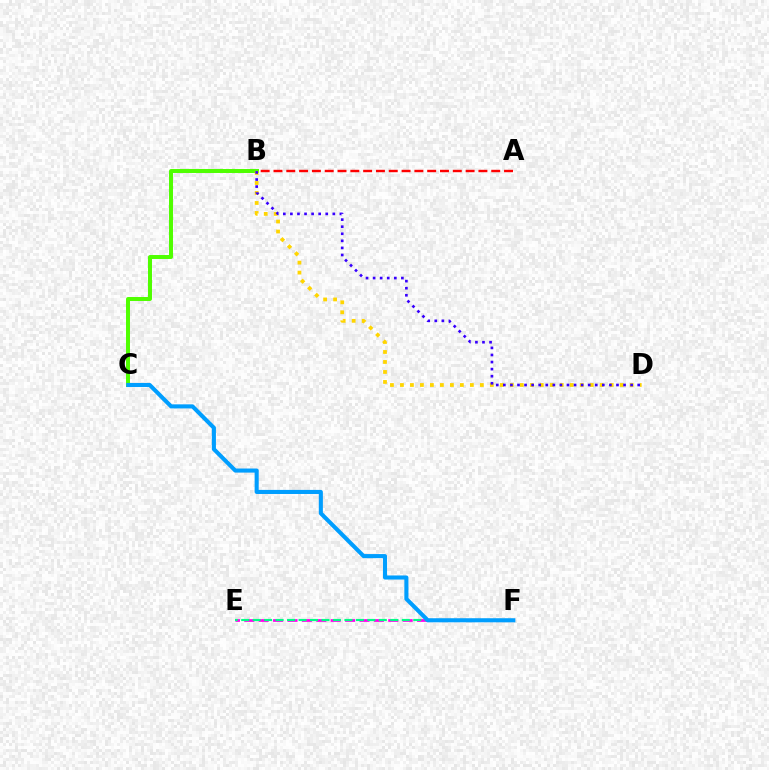{('B', 'C'): [{'color': '#4fff00', 'line_style': 'solid', 'thickness': 2.86}], ('B', 'D'): [{'color': '#ffd500', 'line_style': 'dotted', 'thickness': 2.71}, {'color': '#3700ff', 'line_style': 'dotted', 'thickness': 1.92}], ('A', 'B'): [{'color': '#ff0000', 'line_style': 'dashed', 'thickness': 1.74}], ('E', 'F'): [{'color': '#ff00ed', 'line_style': 'dashed', 'thickness': 1.96}, {'color': '#00ff86', 'line_style': 'dashed', 'thickness': 1.56}], ('C', 'F'): [{'color': '#009eff', 'line_style': 'solid', 'thickness': 2.94}]}